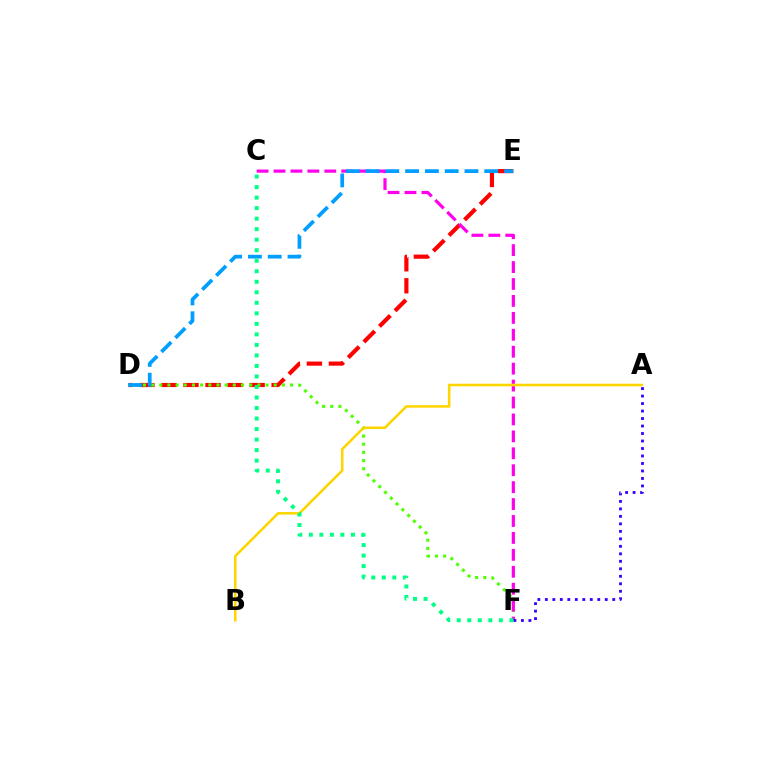{('D', 'E'): [{'color': '#ff0000', 'line_style': 'dashed', 'thickness': 2.99}, {'color': '#009eff', 'line_style': 'dashed', 'thickness': 2.69}], ('D', 'F'): [{'color': '#4fff00', 'line_style': 'dotted', 'thickness': 2.22}], ('C', 'F'): [{'color': '#ff00ed', 'line_style': 'dashed', 'thickness': 2.3}, {'color': '#00ff86', 'line_style': 'dotted', 'thickness': 2.86}], ('A', 'B'): [{'color': '#ffd500', 'line_style': 'solid', 'thickness': 1.84}], ('A', 'F'): [{'color': '#3700ff', 'line_style': 'dotted', 'thickness': 2.03}]}